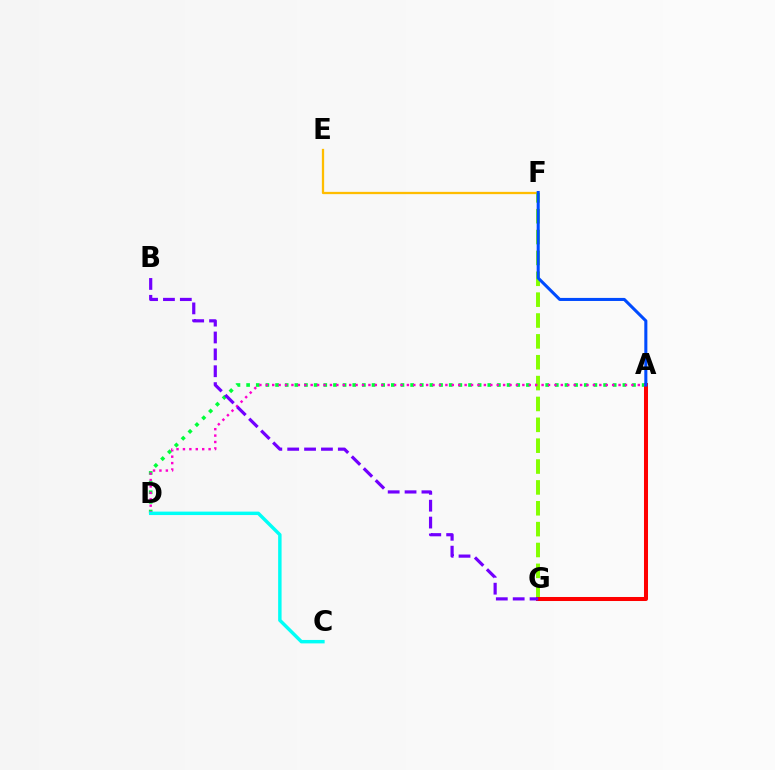{('A', 'D'): [{'color': '#00ff39', 'line_style': 'dotted', 'thickness': 2.62}, {'color': '#ff00cf', 'line_style': 'dotted', 'thickness': 1.74}], ('E', 'F'): [{'color': '#ffbd00', 'line_style': 'solid', 'thickness': 1.64}], ('F', 'G'): [{'color': '#84ff00', 'line_style': 'dashed', 'thickness': 2.83}], ('A', 'G'): [{'color': '#ff0000', 'line_style': 'solid', 'thickness': 2.9}], ('A', 'F'): [{'color': '#004bff', 'line_style': 'solid', 'thickness': 2.2}], ('C', 'D'): [{'color': '#00fff6', 'line_style': 'solid', 'thickness': 2.47}], ('B', 'G'): [{'color': '#7200ff', 'line_style': 'dashed', 'thickness': 2.29}]}